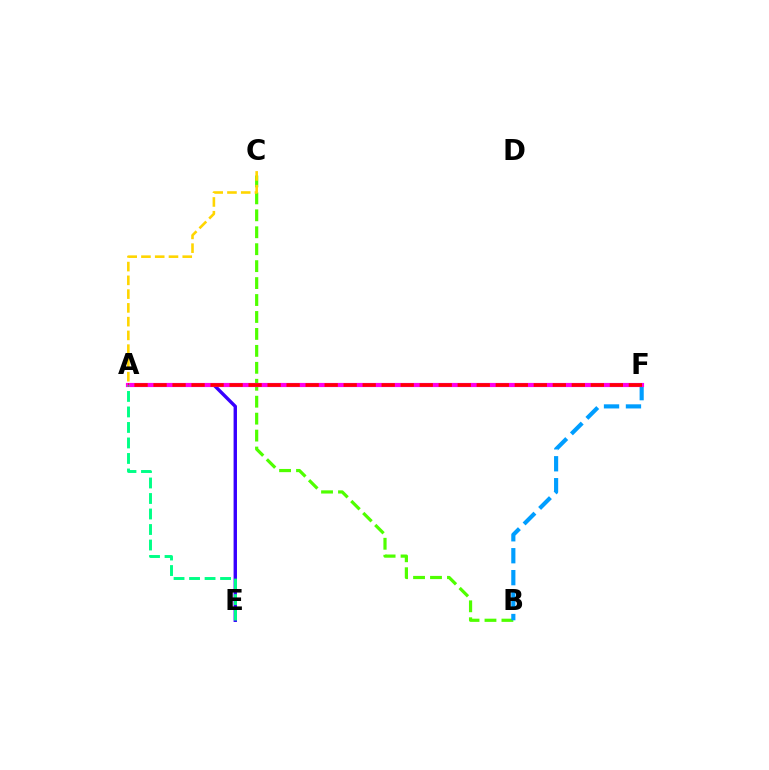{('B', 'C'): [{'color': '#4fff00', 'line_style': 'dashed', 'thickness': 2.3}], ('B', 'F'): [{'color': '#009eff', 'line_style': 'dashed', 'thickness': 2.98}], ('A', 'E'): [{'color': '#3700ff', 'line_style': 'solid', 'thickness': 2.44}, {'color': '#00ff86', 'line_style': 'dashed', 'thickness': 2.11}], ('A', 'C'): [{'color': '#ffd500', 'line_style': 'dashed', 'thickness': 1.87}], ('A', 'F'): [{'color': '#ff00ed', 'line_style': 'solid', 'thickness': 2.99}, {'color': '#ff0000', 'line_style': 'dashed', 'thickness': 2.58}]}